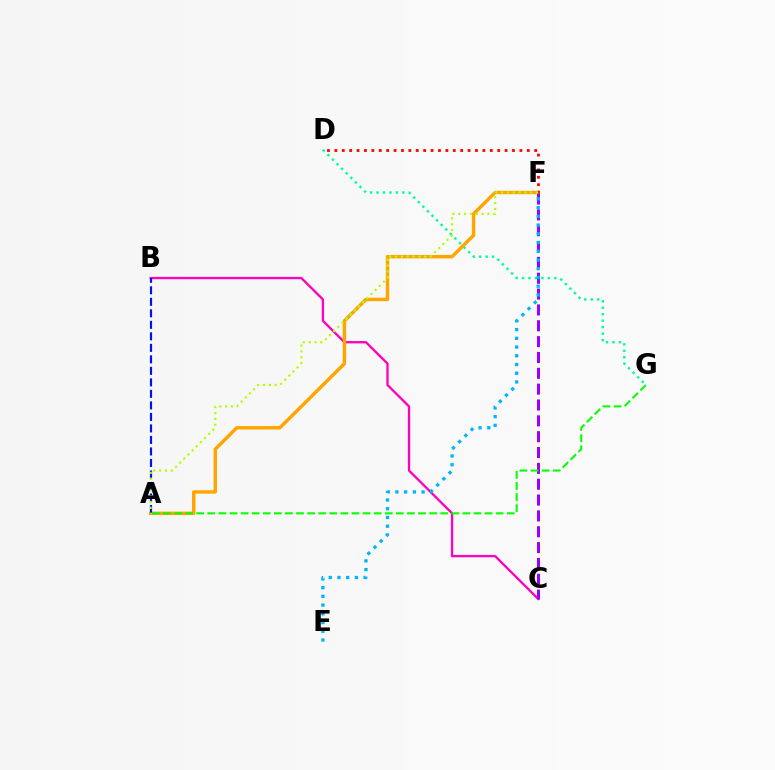{('D', 'G'): [{'color': '#00ff9d', 'line_style': 'dotted', 'thickness': 1.75}], ('B', 'C'): [{'color': '#ff00bd', 'line_style': 'solid', 'thickness': 1.67}], ('A', 'F'): [{'color': '#ffa500', 'line_style': 'solid', 'thickness': 2.48}, {'color': '#b3ff00', 'line_style': 'dotted', 'thickness': 1.59}], ('C', 'F'): [{'color': '#9b00ff', 'line_style': 'dashed', 'thickness': 2.15}], ('A', 'B'): [{'color': '#0010ff', 'line_style': 'dashed', 'thickness': 1.56}], ('E', 'F'): [{'color': '#00b5ff', 'line_style': 'dotted', 'thickness': 2.37}], ('D', 'F'): [{'color': '#ff0000', 'line_style': 'dotted', 'thickness': 2.01}], ('A', 'G'): [{'color': '#08ff00', 'line_style': 'dashed', 'thickness': 1.51}]}